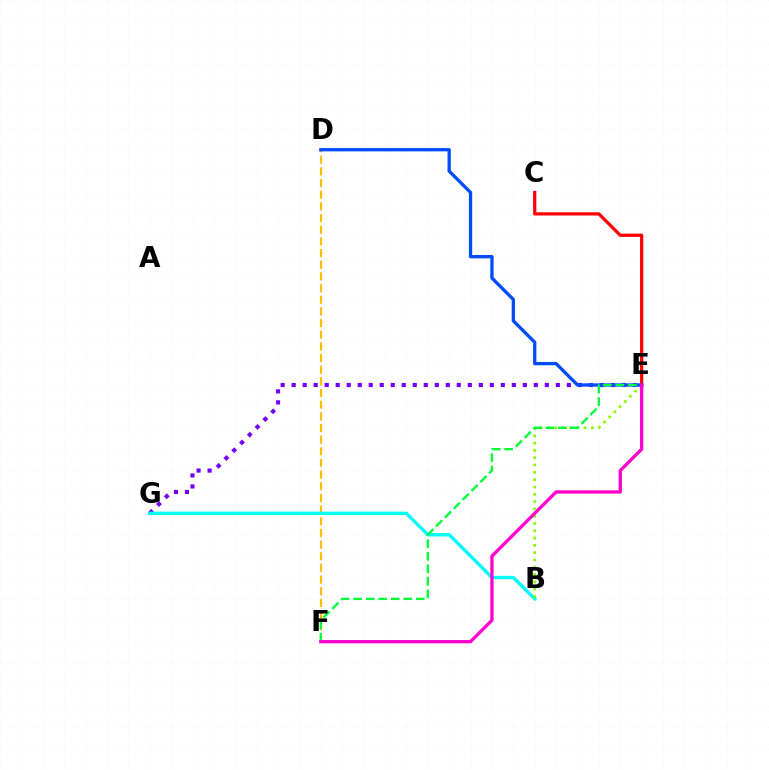{('E', 'G'): [{'color': '#7200ff', 'line_style': 'dotted', 'thickness': 2.99}], ('D', 'F'): [{'color': '#ffbd00', 'line_style': 'dashed', 'thickness': 1.58}], ('C', 'E'): [{'color': '#ff0000', 'line_style': 'solid', 'thickness': 2.32}], ('B', 'G'): [{'color': '#00fff6', 'line_style': 'solid', 'thickness': 2.45}], ('B', 'E'): [{'color': '#84ff00', 'line_style': 'dotted', 'thickness': 1.98}], ('D', 'E'): [{'color': '#004bff', 'line_style': 'solid', 'thickness': 2.37}], ('E', 'F'): [{'color': '#00ff39', 'line_style': 'dashed', 'thickness': 1.7}, {'color': '#ff00cf', 'line_style': 'solid', 'thickness': 2.37}]}